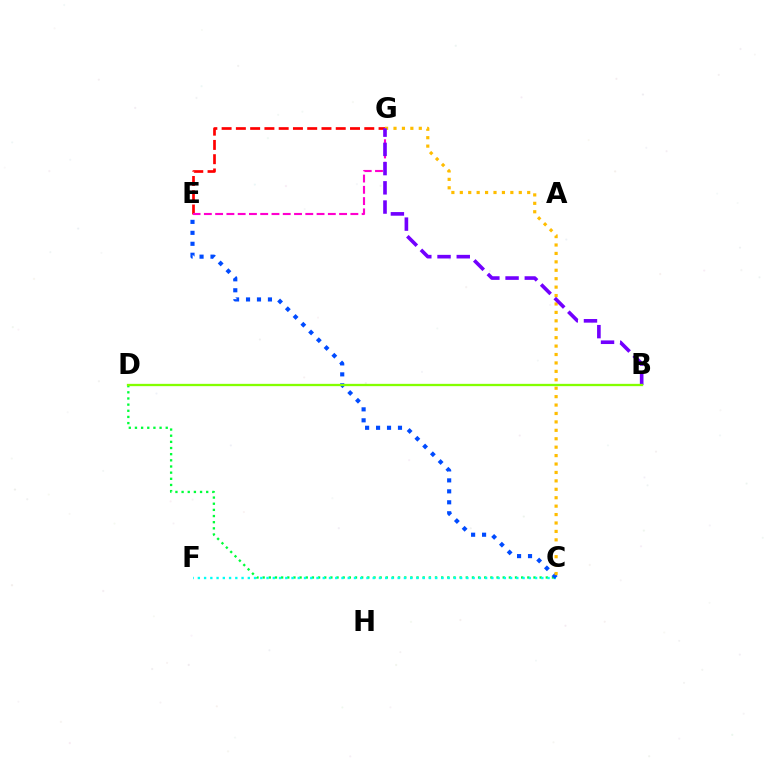{('C', 'D'): [{'color': '#00ff39', 'line_style': 'dotted', 'thickness': 1.67}], ('C', 'F'): [{'color': '#00fff6', 'line_style': 'dotted', 'thickness': 1.7}], ('E', 'G'): [{'color': '#ff0000', 'line_style': 'dashed', 'thickness': 1.94}, {'color': '#ff00cf', 'line_style': 'dashed', 'thickness': 1.53}], ('C', 'E'): [{'color': '#004bff', 'line_style': 'dotted', 'thickness': 2.98}], ('C', 'G'): [{'color': '#ffbd00', 'line_style': 'dotted', 'thickness': 2.29}], ('B', 'G'): [{'color': '#7200ff', 'line_style': 'dashed', 'thickness': 2.61}], ('B', 'D'): [{'color': '#84ff00', 'line_style': 'solid', 'thickness': 1.66}]}